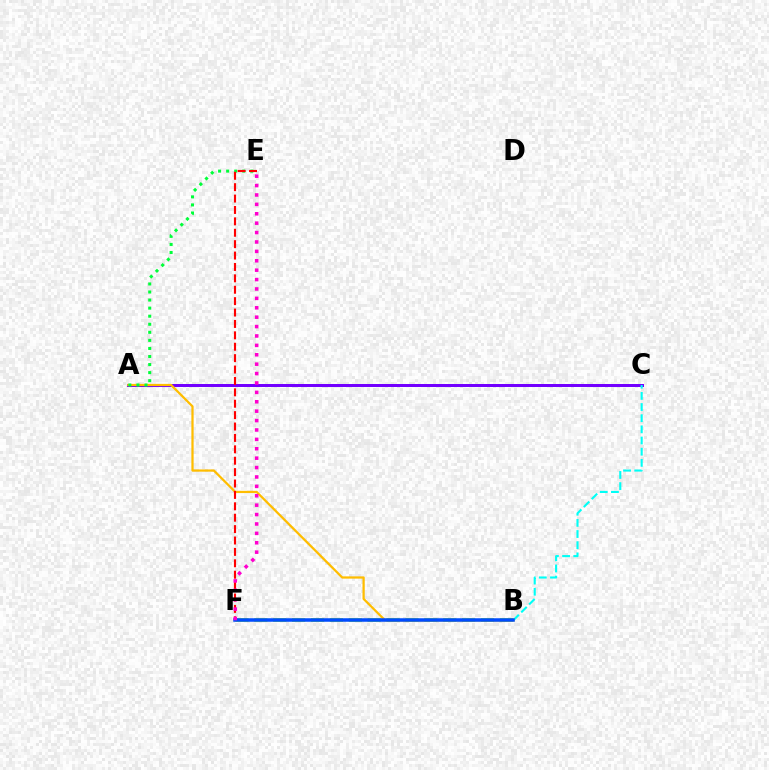{('A', 'C'): [{'color': '#7200ff', 'line_style': 'solid', 'thickness': 2.16}], ('B', 'C'): [{'color': '#00fff6', 'line_style': 'dashed', 'thickness': 1.52}], ('B', 'F'): [{'color': '#84ff00', 'line_style': 'dashed', 'thickness': 2.57}, {'color': '#004bff', 'line_style': 'solid', 'thickness': 2.53}], ('A', 'B'): [{'color': '#ffbd00', 'line_style': 'solid', 'thickness': 1.62}], ('A', 'E'): [{'color': '#00ff39', 'line_style': 'dotted', 'thickness': 2.19}], ('E', 'F'): [{'color': '#ff0000', 'line_style': 'dashed', 'thickness': 1.55}, {'color': '#ff00cf', 'line_style': 'dotted', 'thickness': 2.55}]}